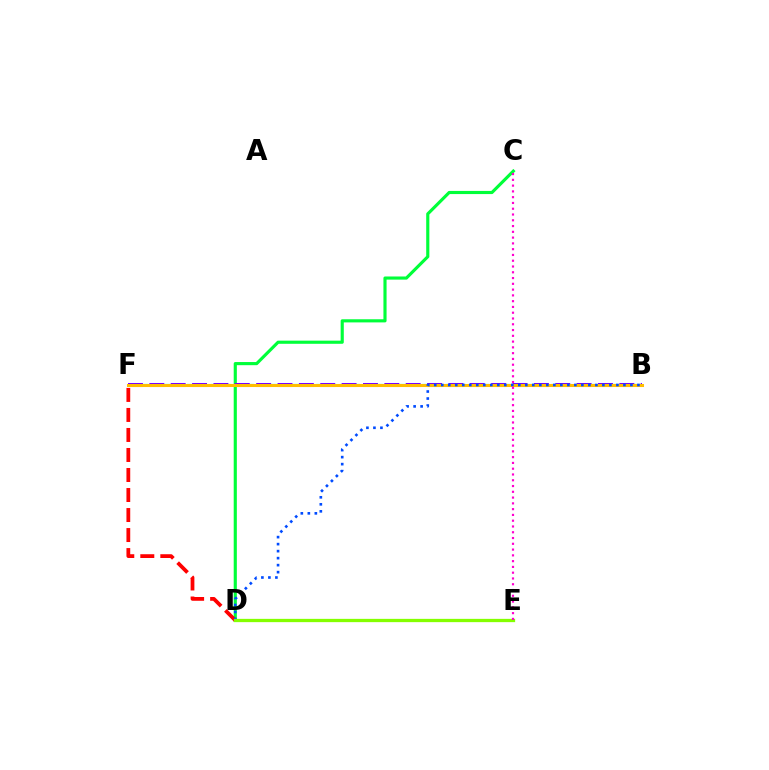{('B', 'F'): [{'color': '#00fff6', 'line_style': 'dashed', 'thickness': 1.6}, {'color': '#7200ff', 'line_style': 'dashed', 'thickness': 2.9}, {'color': '#ffbd00', 'line_style': 'solid', 'thickness': 2.2}], ('C', 'D'): [{'color': '#00ff39', 'line_style': 'solid', 'thickness': 2.26}], ('D', 'F'): [{'color': '#ff0000', 'line_style': 'dashed', 'thickness': 2.72}], ('B', 'D'): [{'color': '#004bff', 'line_style': 'dotted', 'thickness': 1.9}], ('D', 'E'): [{'color': '#84ff00', 'line_style': 'solid', 'thickness': 2.36}], ('C', 'E'): [{'color': '#ff00cf', 'line_style': 'dotted', 'thickness': 1.57}]}